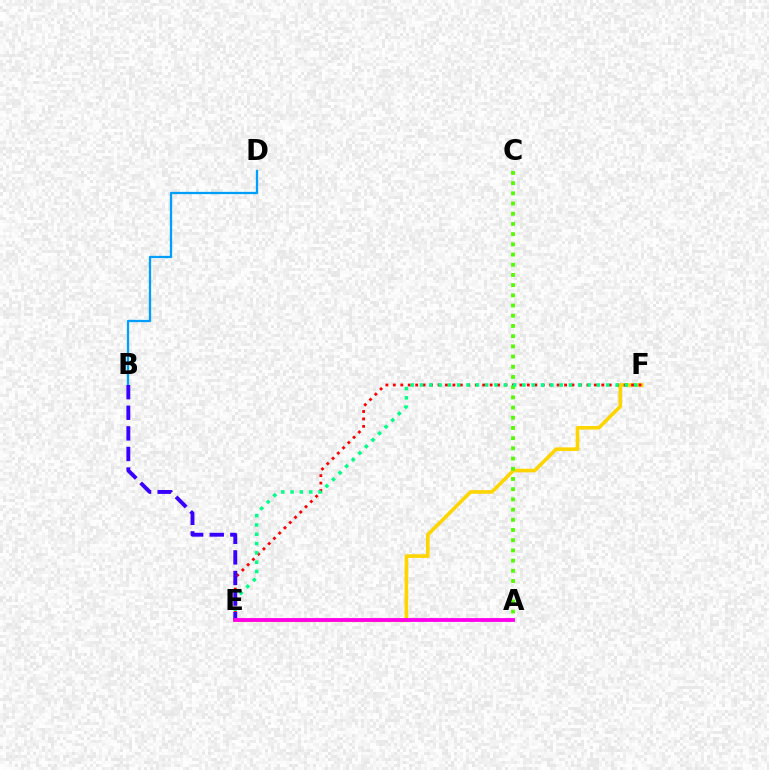{('E', 'F'): [{'color': '#ffd500', 'line_style': 'solid', 'thickness': 2.59}, {'color': '#ff0000', 'line_style': 'dotted', 'thickness': 2.02}, {'color': '#00ff86', 'line_style': 'dotted', 'thickness': 2.53}], ('A', 'C'): [{'color': '#4fff00', 'line_style': 'dotted', 'thickness': 2.77}], ('B', 'D'): [{'color': '#009eff', 'line_style': 'solid', 'thickness': 1.65}], ('B', 'E'): [{'color': '#3700ff', 'line_style': 'dashed', 'thickness': 2.8}], ('A', 'E'): [{'color': '#ff00ed', 'line_style': 'solid', 'thickness': 2.76}]}